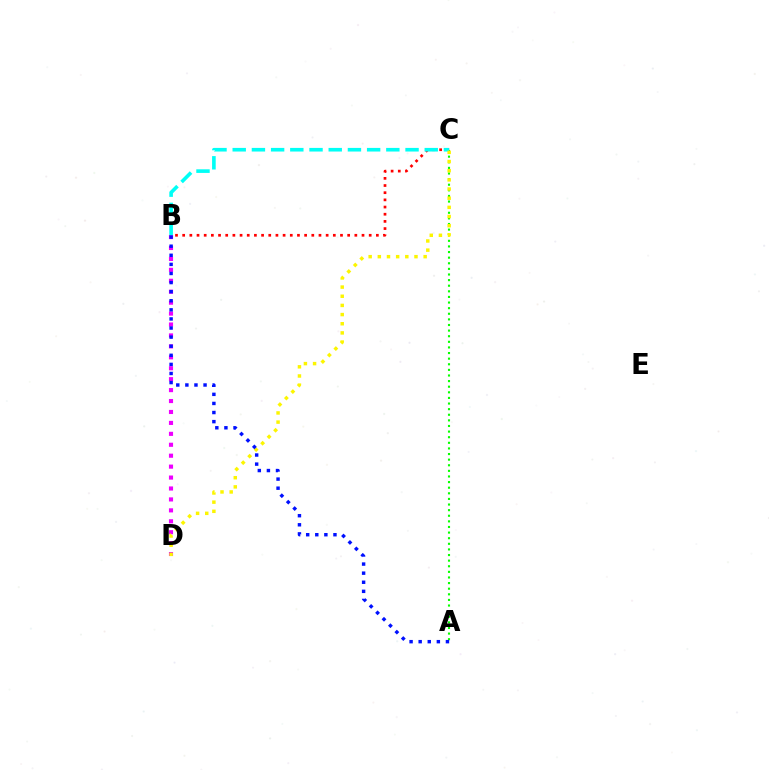{('B', 'C'): [{'color': '#ff0000', 'line_style': 'dotted', 'thickness': 1.95}, {'color': '#00fff6', 'line_style': 'dashed', 'thickness': 2.61}], ('A', 'C'): [{'color': '#08ff00', 'line_style': 'dotted', 'thickness': 1.52}], ('B', 'D'): [{'color': '#ee00ff', 'line_style': 'dotted', 'thickness': 2.97}], ('C', 'D'): [{'color': '#fcf500', 'line_style': 'dotted', 'thickness': 2.49}], ('A', 'B'): [{'color': '#0010ff', 'line_style': 'dotted', 'thickness': 2.47}]}